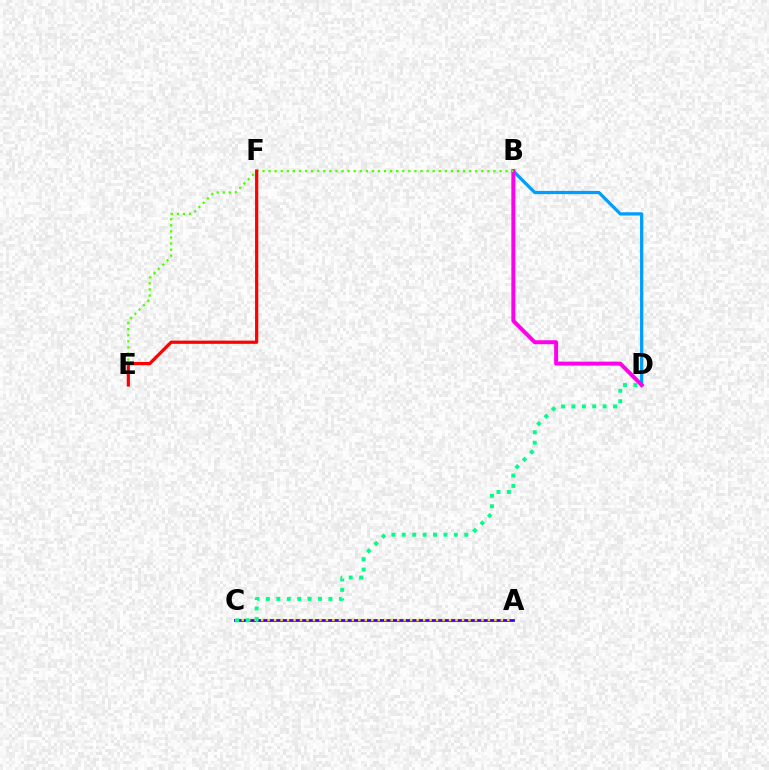{('A', 'C'): [{'color': '#3700ff', 'line_style': 'solid', 'thickness': 2.0}, {'color': '#ffd500', 'line_style': 'dotted', 'thickness': 1.76}], ('B', 'D'): [{'color': '#009eff', 'line_style': 'solid', 'thickness': 2.35}, {'color': '#ff00ed', 'line_style': 'solid', 'thickness': 2.85}], ('B', 'E'): [{'color': '#4fff00', 'line_style': 'dotted', 'thickness': 1.65}], ('C', 'D'): [{'color': '#00ff86', 'line_style': 'dotted', 'thickness': 2.83}], ('E', 'F'): [{'color': '#ff0000', 'line_style': 'solid', 'thickness': 2.32}]}